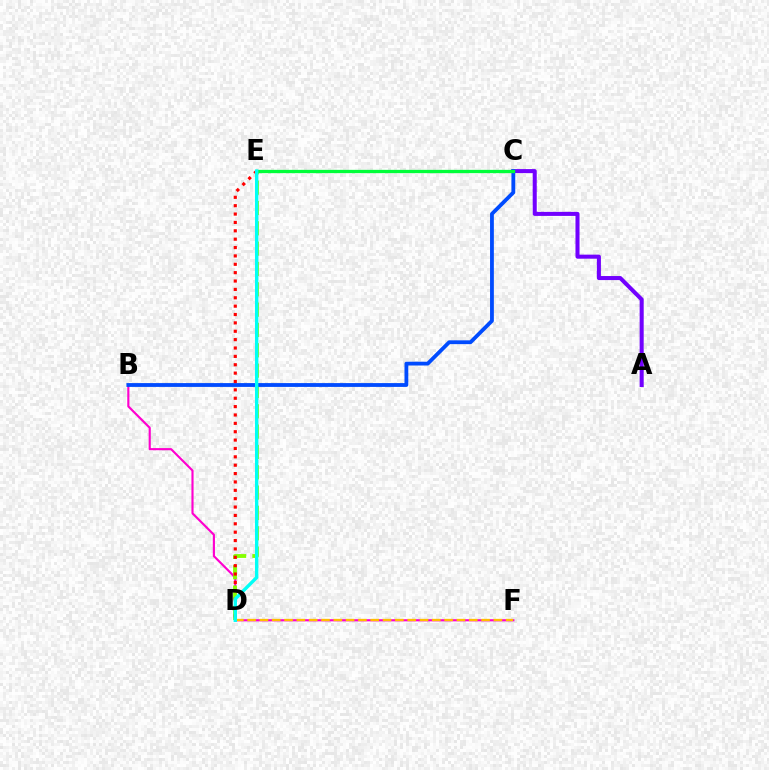{('A', 'C'): [{'color': '#7200ff', 'line_style': 'solid', 'thickness': 2.91}], ('B', 'F'): [{'color': '#ff00cf', 'line_style': 'solid', 'thickness': 1.54}], ('D', 'E'): [{'color': '#84ff00', 'line_style': 'dashed', 'thickness': 2.76}, {'color': '#ff0000', 'line_style': 'dotted', 'thickness': 2.27}, {'color': '#00fff6', 'line_style': 'solid', 'thickness': 2.43}], ('B', 'C'): [{'color': '#004bff', 'line_style': 'solid', 'thickness': 2.75}], ('D', 'F'): [{'color': '#ffbd00', 'line_style': 'dashed', 'thickness': 1.67}], ('C', 'E'): [{'color': '#00ff39', 'line_style': 'solid', 'thickness': 2.37}]}